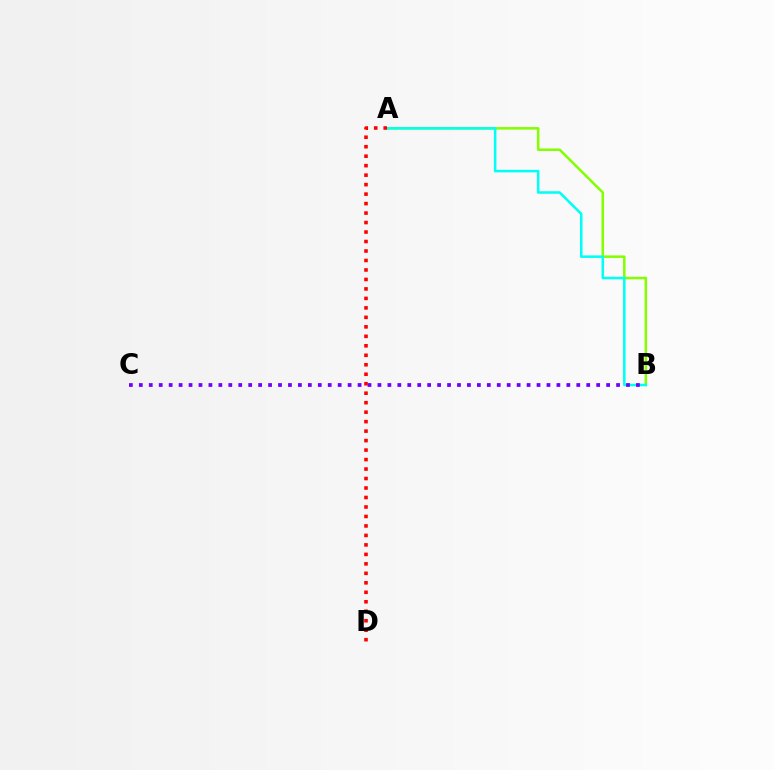{('A', 'B'): [{'color': '#84ff00', 'line_style': 'solid', 'thickness': 1.83}, {'color': '#00fff6', 'line_style': 'solid', 'thickness': 1.82}], ('A', 'D'): [{'color': '#ff0000', 'line_style': 'dotted', 'thickness': 2.58}], ('B', 'C'): [{'color': '#7200ff', 'line_style': 'dotted', 'thickness': 2.7}]}